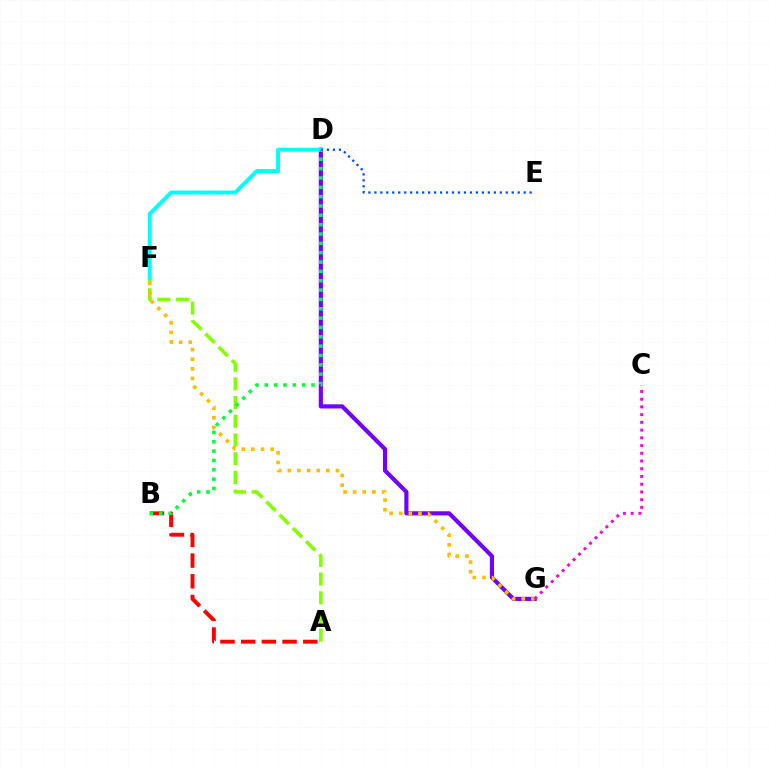{('A', 'F'): [{'color': '#84ff00', 'line_style': 'dashed', 'thickness': 2.54}], ('D', 'G'): [{'color': '#7200ff', 'line_style': 'solid', 'thickness': 2.98}], ('D', 'F'): [{'color': '#00fff6', 'line_style': 'solid', 'thickness': 2.82}], ('A', 'B'): [{'color': '#ff0000', 'line_style': 'dashed', 'thickness': 2.81}], ('F', 'G'): [{'color': '#ffbd00', 'line_style': 'dotted', 'thickness': 2.62}], ('B', 'D'): [{'color': '#00ff39', 'line_style': 'dotted', 'thickness': 2.54}], ('D', 'E'): [{'color': '#004bff', 'line_style': 'dotted', 'thickness': 1.62}], ('C', 'G'): [{'color': '#ff00cf', 'line_style': 'dotted', 'thickness': 2.1}]}